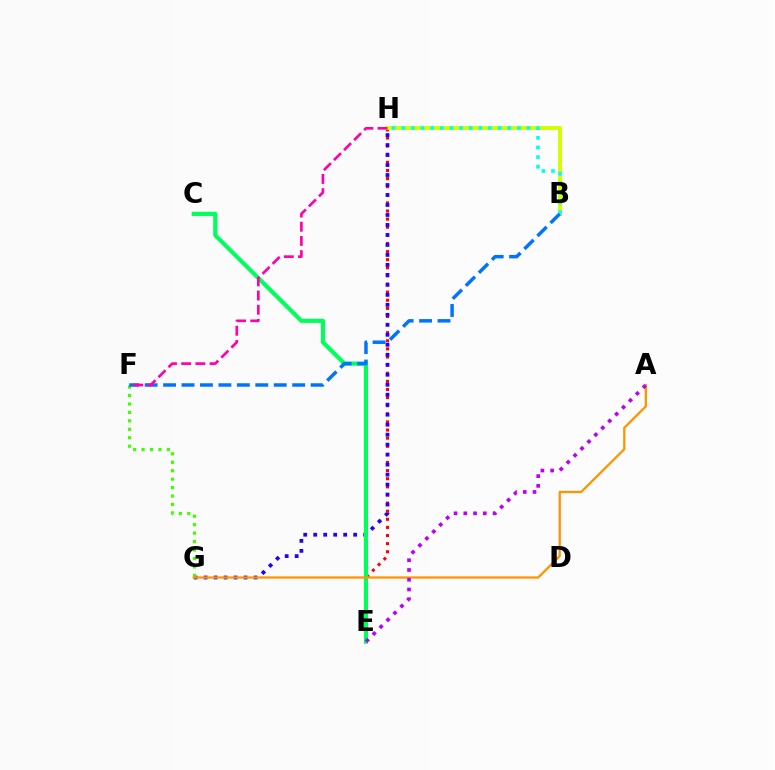{('E', 'H'): [{'color': '#ff0000', 'line_style': 'dotted', 'thickness': 2.2}], ('B', 'H'): [{'color': '#d1ff00', 'line_style': 'solid', 'thickness': 2.85}, {'color': '#00fff6', 'line_style': 'dotted', 'thickness': 2.62}], ('G', 'H'): [{'color': '#2500ff', 'line_style': 'dotted', 'thickness': 2.71}], ('C', 'E'): [{'color': '#00ff5c', 'line_style': 'solid', 'thickness': 2.99}], ('F', 'G'): [{'color': '#3dff00', 'line_style': 'dotted', 'thickness': 2.29}], ('B', 'F'): [{'color': '#0074ff', 'line_style': 'dashed', 'thickness': 2.5}], ('A', 'G'): [{'color': '#ff9400', 'line_style': 'solid', 'thickness': 1.64}], ('F', 'H'): [{'color': '#ff00ac', 'line_style': 'dashed', 'thickness': 1.93}], ('A', 'E'): [{'color': '#b900ff', 'line_style': 'dotted', 'thickness': 2.65}]}